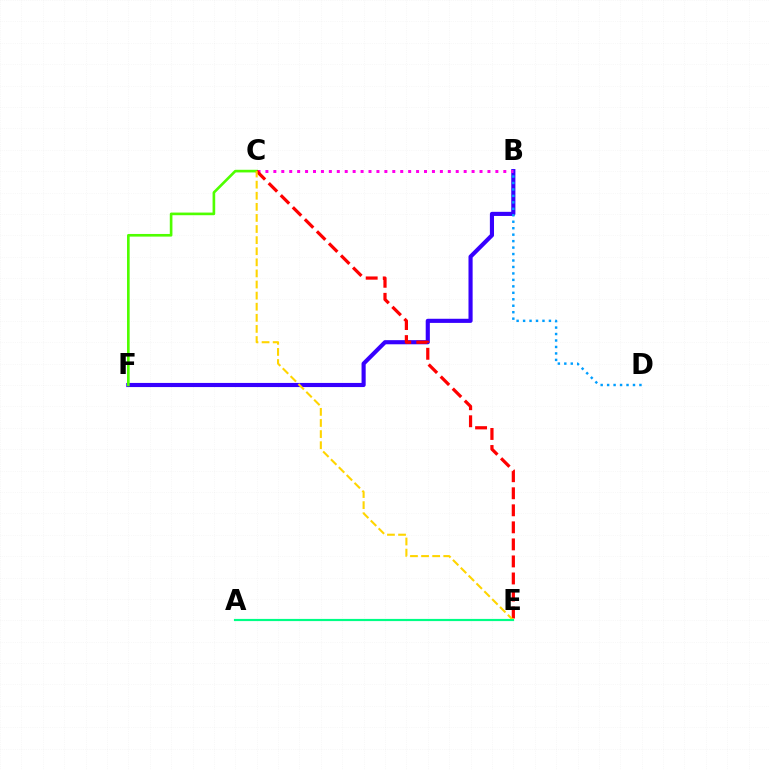{('B', 'F'): [{'color': '#3700ff', 'line_style': 'solid', 'thickness': 2.97}], ('B', 'C'): [{'color': '#ff00ed', 'line_style': 'dotted', 'thickness': 2.15}], ('C', 'F'): [{'color': '#4fff00', 'line_style': 'solid', 'thickness': 1.9}], ('B', 'D'): [{'color': '#009eff', 'line_style': 'dotted', 'thickness': 1.76}], ('C', 'E'): [{'color': '#ff0000', 'line_style': 'dashed', 'thickness': 2.31}, {'color': '#ffd500', 'line_style': 'dashed', 'thickness': 1.51}], ('A', 'E'): [{'color': '#00ff86', 'line_style': 'solid', 'thickness': 1.57}]}